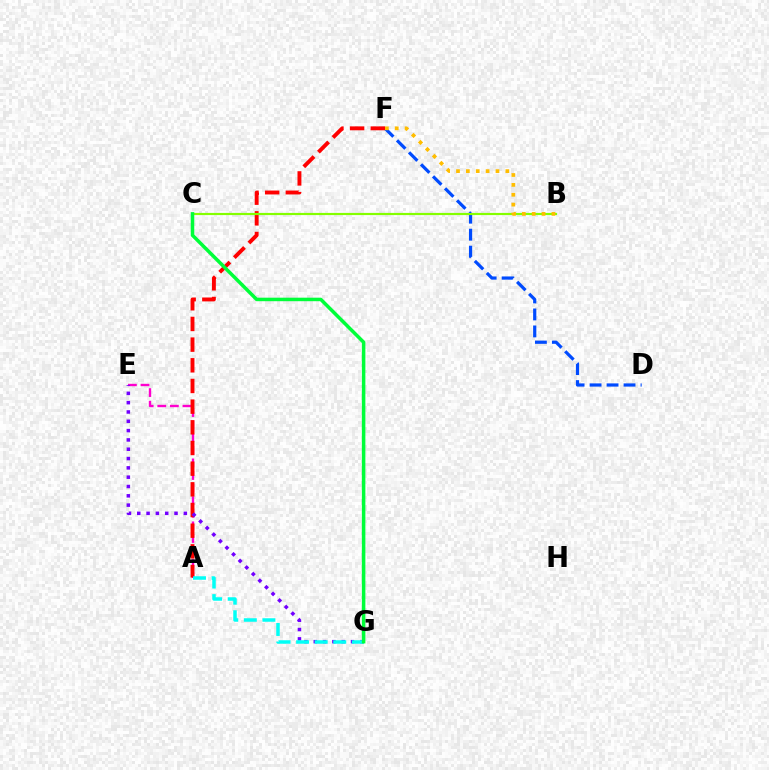{('D', 'F'): [{'color': '#004bff', 'line_style': 'dashed', 'thickness': 2.31}], ('A', 'E'): [{'color': '#ff00cf', 'line_style': 'dashed', 'thickness': 1.71}], ('A', 'F'): [{'color': '#ff0000', 'line_style': 'dashed', 'thickness': 2.81}], ('B', 'C'): [{'color': '#84ff00', 'line_style': 'solid', 'thickness': 1.57}], ('E', 'G'): [{'color': '#7200ff', 'line_style': 'dotted', 'thickness': 2.53}], ('B', 'F'): [{'color': '#ffbd00', 'line_style': 'dotted', 'thickness': 2.68}], ('A', 'G'): [{'color': '#00fff6', 'line_style': 'dashed', 'thickness': 2.52}], ('C', 'G'): [{'color': '#00ff39', 'line_style': 'solid', 'thickness': 2.53}]}